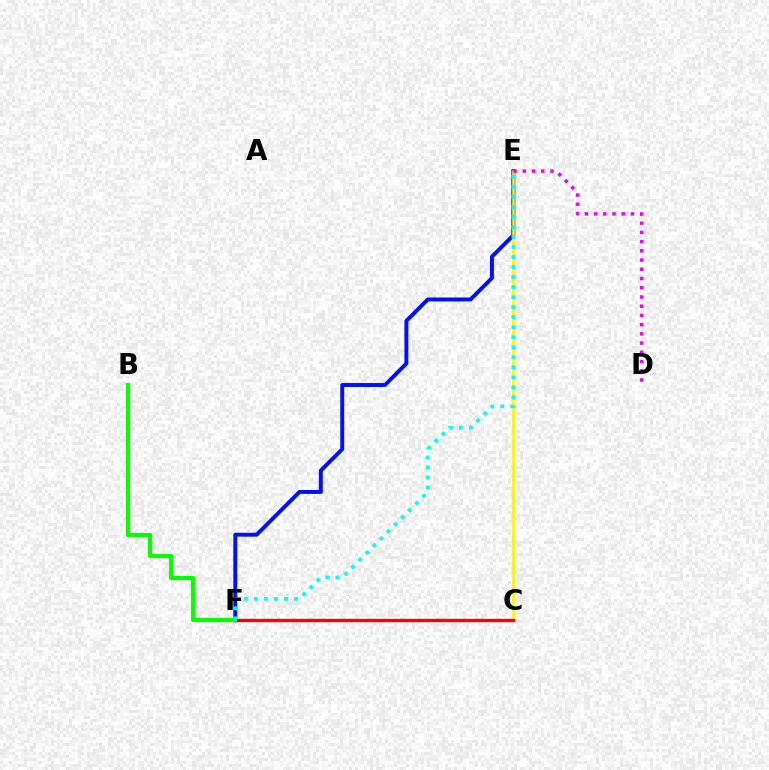{('E', 'F'): [{'color': '#0010ff', 'line_style': 'solid', 'thickness': 2.83}, {'color': '#00fff6', 'line_style': 'dotted', 'thickness': 2.73}], ('C', 'E'): [{'color': '#fcf500', 'line_style': 'solid', 'thickness': 1.87}], ('C', 'F'): [{'color': '#ff0000', 'line_style': 'solid', 'thickness': 2.4}], ('B', 'F'): [{'color': '#08ff00', 'line_style': 'solid', 'thickness': 2.99}], ('D', 'E'): [{'color': '#ee00ff', 'line_style': 'dotted', 'thickness': 2.51}]}